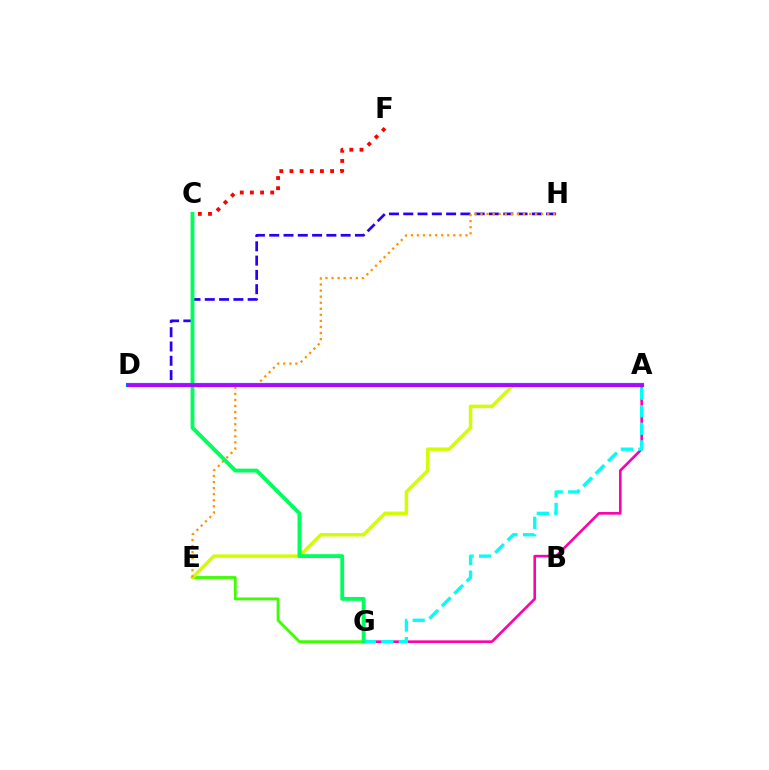{('E', 'G'): [{'color': '#3dff00', 'line_style': 'solid', 'thickness': 2.04}], ('A', 'E'): [{'color': '#d1ff00', 'line_style': 'solid', 'thickness': 2.52}], ('D', 'H'): [{'color': '#2500ff', 'line_style': 'dashed', 'thickness': 1.94}], ('A', 'G'): [{'color': '#ff00ac', 'line_style': 'solid', 'thickness': 1.88}, {'color': '#00fff6', 'line_style': 'dashed', 'thickness': 2.39}], ('E', 'H'): [{'color': '#ff9400', 'line_style': 'dotted', 'thickness': 1.65}], ('C', 'F'): [{'color': '#ff0000', 'line_style': 'dotted', 'thickness': 2.76}], ('C', 'G'): [{'color': '#00ff5c', 'line_style': 'solid', 'thickness': 2.78}], ('A', 'D'): [{'color': '#0074ff', 'line_style': 'solid', 'thickness': 2.99}, {'color': '#b900ff', 'line_style': 'solid', 'thickness': 2.03}]}